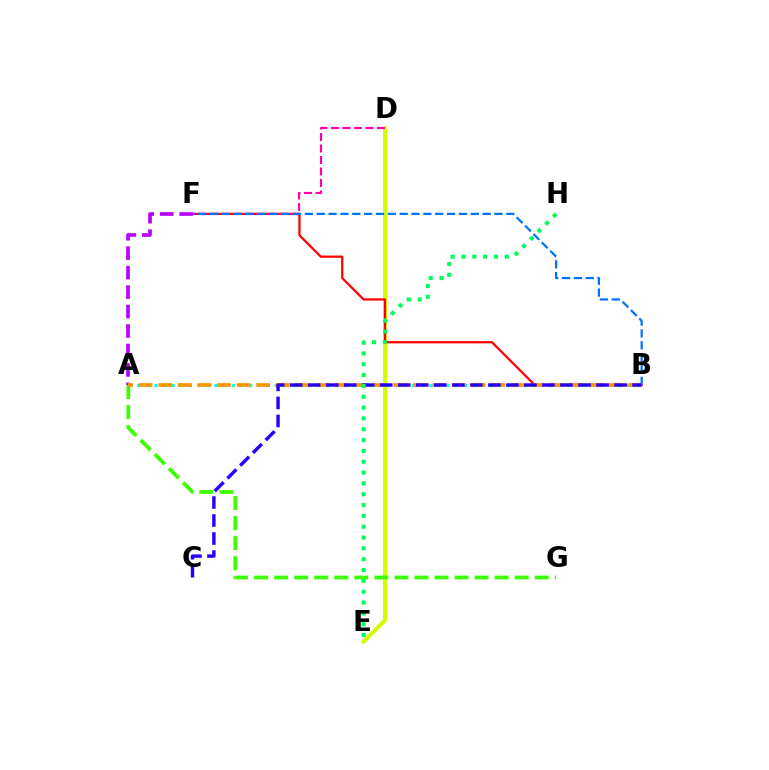{('D', 'E'): [{'color': '#d1ff00', 'line_style': 'solid', 'thickness': 2.92}], ('A', 'G'): [{'color': '#3dff00', 'line_style': 'dashed', 'thickness': 2.72}], ('B', 'F'): [{'color': '#ff0000', 'line_style': 'solid', 'thickness': 1.61}, {'color': '#0074ff', 'line_style': 'dashed', 'thickness': 1.61}], ('D', 'F'): [{'color': '#ff00ac', 'line_style': 'dashed', 'thickness': 1.56}], ('A', 'B'): [{'color': '#00fff6', 'line_style': 'dotted', 'thickness': 2.34}, {'color': '#ff9400', 'line_style': 'dashed', 'thickness': 2.66}], ('A', 'F'): [{'color': '#b900ff', 'line_style': 'dashed', 'thickness': 2.64}], ('B', 'C'): [{'color': '#2500ff', 'line_style': 'dashed', 'thickness': 2.45}], ('E', 'H'): [{'color': '#00ff5c', 'line_style': 'dotted', 'thickness': 2.94}]}